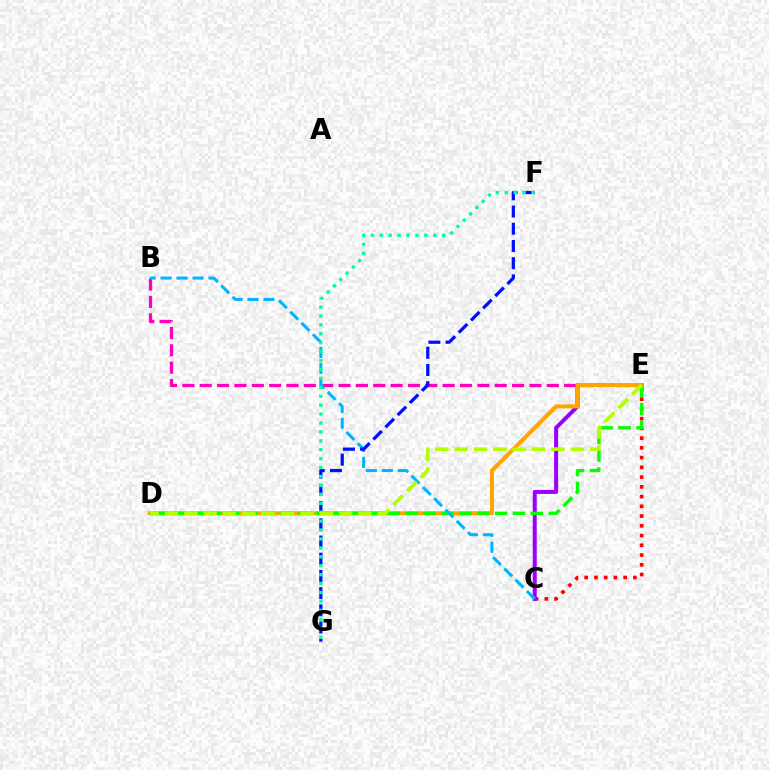{('B', 'E'): [{'color': '#ff00bd', 'line_style': 'dashed', 'thickness': 2.36}], ('C', 'E'): [{'color': '#ff0000', 'line_style': 'dotted', 'thickness': 2.65}, {'color': '#9b00ff', 'line_style': 'solid', 'thickness': 2.89}], ('D', 'E'): [{'color': '#ffa500', 'line_style': 'solid', 'thickness': 2.92}, {'color': '#08ff00', 'line_style': 'dashed', 'thickness': 2.43}, {'color': '#b3ff00', 'line_style': 'dashed', 'thickness': 2.63}], ('B', 'C'): [{'color': '#00b5ff', 'line_style': 'dashed', 'thickness': 2.17}], ('F', 'G'): [{'color': '#0010ff', 'line_style': 'dashed', 'thickness': 2.34}, {'color': '#00ff9d', 'line_style': 'dotted', 'thickness': 2.42}]}